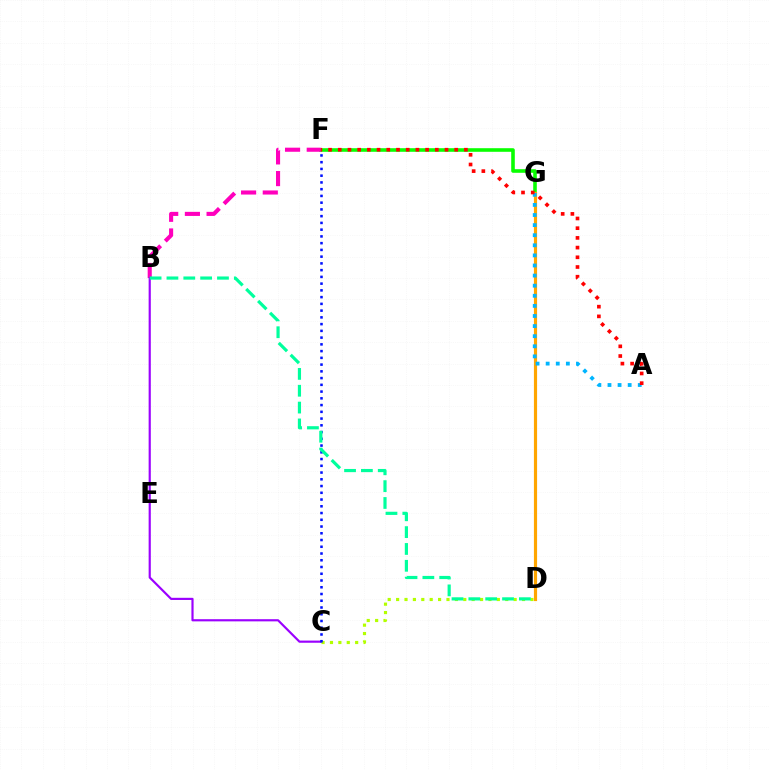{('F', 'G'): [{'color': '#08ff00', 'line_style': 'solid', 'thickness': 2.59}], ('B', 'F'): [{'color': '#ff00bd', 'line_style': 'dashed', 'thickness': 2.95}], ('D', 'G'): [{'color': '#ffa500', 'line_style': 'solid', 'thickness': 2.28}], ('A', 'G'): [{'color': '#00b5ff', 'line_style': 'dotted', 'thickness': 2.74}], ('B', 'C'): [{'color': '#9b00ff', 'line_style': 'solid', 'thickness': 1.56}], ('C', 'D'): [{'color': '#b3ff00', 'line_style': 'dotted', 'thickness': 2.28}], ('C', 'F'): [{'color': '#0010ff', 'line_style': 'dotted', 'thickness': 1.83}], ('B', 'D'): [{'color': '#00ff9d', 'line_style': 'dashed', 'thickness': 2.29}], ('A', 'F'): [{'color': '#ff0000', 'line_style': 'dotted', 'thickness': 2.64}]}